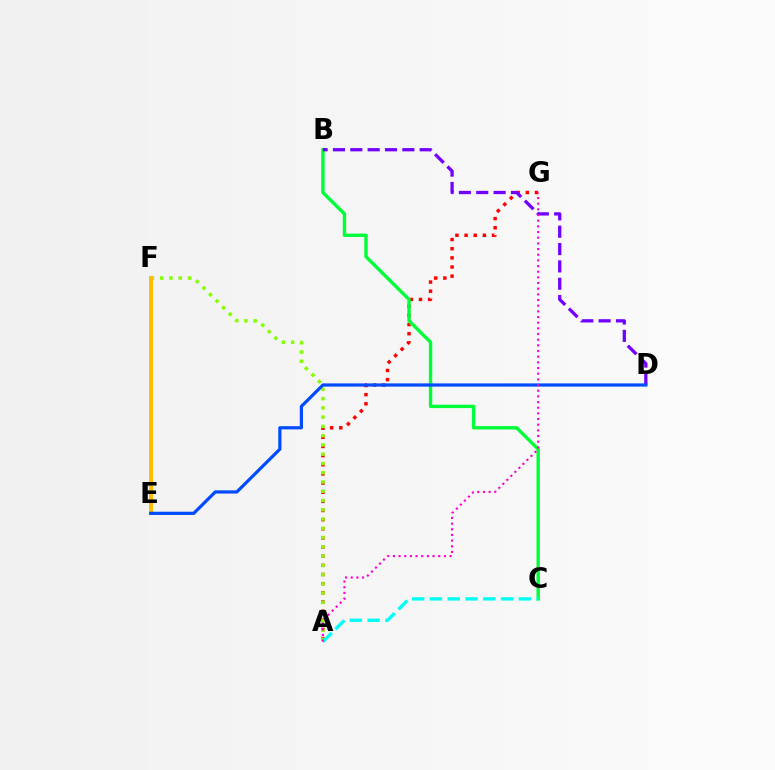{('A', 'G'): [{'color': '#ff0000', 'line_style': 'dotted', 'thickness': 2.48}, {'color': '#ff00cf', 'line_style': 'dotted', 'thickness': 1.54}], ('A', 'F'): [{'color': '#84ff00', 'line_style': 'dotted', 'thickness': 2.52}], ('B', 'C'): [{'color': '#00ff39', 'line_style': 'solid', 'thickness': 2.44}], ('A', 'C'): [{'color': '#00fff6', 'line_style': 'dashed', 'thickness': 2.42}], ('E', 'F'): [{'color': '#ffbd00', 'line_style': 'solid', 'thickness': 2.85}], ('B', 'D'): [{'color': '#7200ff', 'line_style': 'dashed', 'thickness': 2.36}], ('D', 'E'): [{'color': '#004bff', 'line_style': 'solid', 'thickness': 2.31}]}